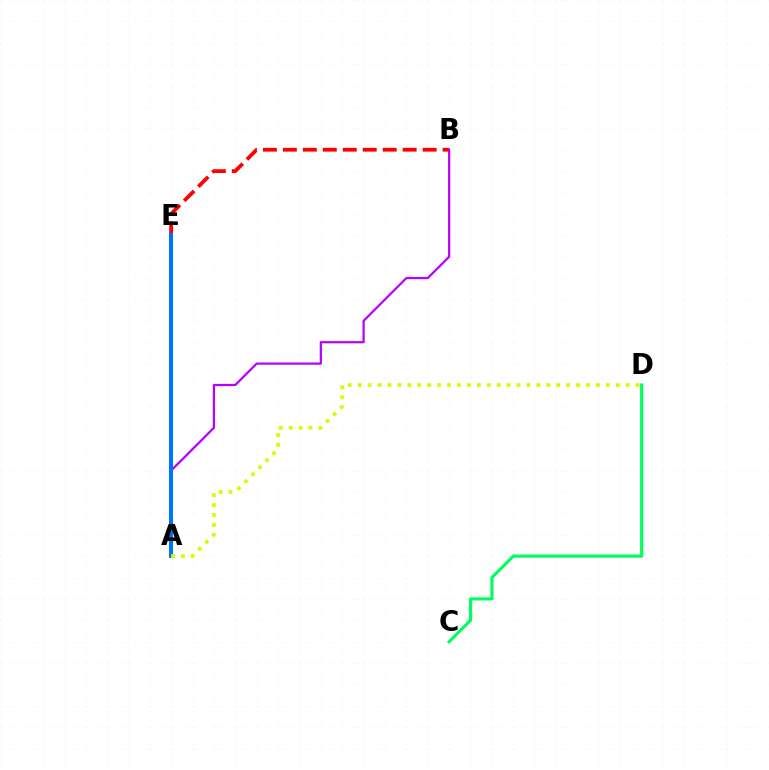{('B', 'E'): [{'color': '#ff0000', 'line_style': 'dashed', 'thickness': 2.71}], ('C', 'D'): [{'color': '#00ff5c', 'line_style': 'solid', 'thickness': 2.26}], ('A', 'B'): [{'color': '#b900ff', 'line_style': 'solid', 'thickness': 1.6}], ('A', 'E'): [{'color': '#0074ff', 'line_style': 'solid', 'thickness': 2.91}], ('A', 'D'): [{'color': '#d1ff00', 'line_style': 'dotted', 'thickness': 2.7}]}